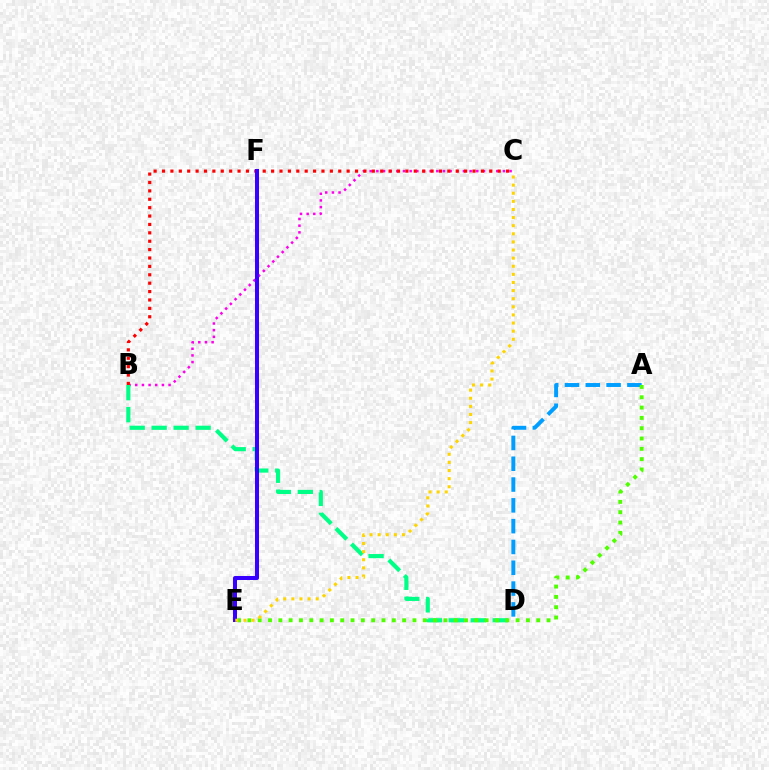{('B', 'C'): [{'color': '#ff00ed', 'line_style': 'dotted', 'thickness': 1.81}, {'color': '#ff0000', 'line_style': 'dotted', 'thickness': 2.28}], ('B', 'D'): [{'color': '#00ff86', 'line_style': 'dashed', 'thickness': 2.99}], ('A', 'D'): [{'color': '#009eff', 'line_style': 'dashed', 'thickness': 2.83}], ('E', 'F'): [{'color': '#3700ff', 'line_style': 'solid', 'thickness': 2.89}], ('A', 'E'): [{'color': '#4fff00', 'line_style': 'dotted', 'thickness': 2.8}], ('C', 'E'): [{'color': '#ffd500', 'line_style': 'dotted', 'thickness': 2.2}]}